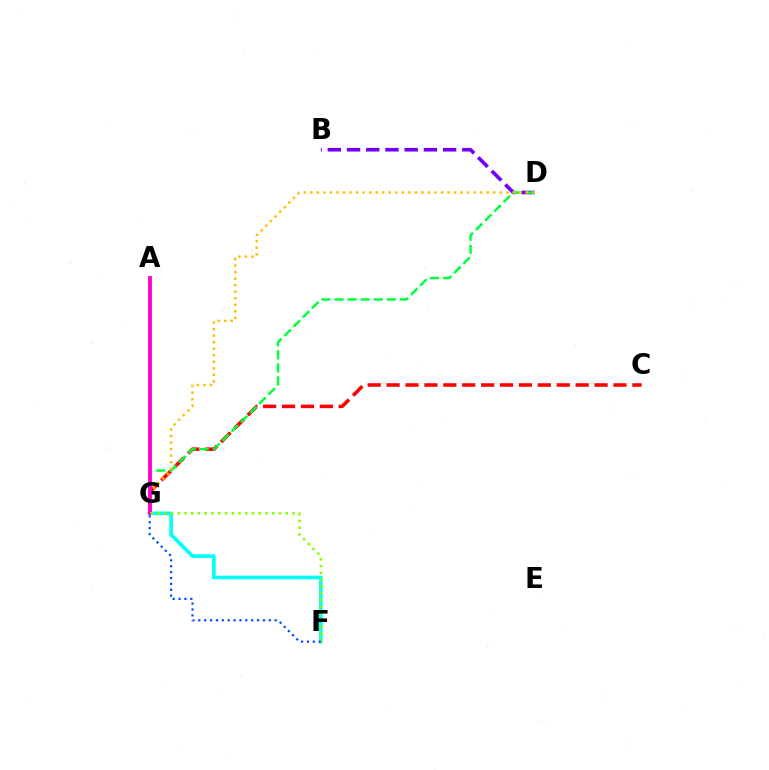{('B', 'D'): [{'color': '#7200ff', 'line_style': 'dashed', 'thickness': 2.61}], ('C', 'G'): [{'color': '#ff0000', 'line_style': 'dashed', 'thickness': 2.57}], ('D', 'G'): [{'color': '#00ff39', 'line_style': 'dashed', 'thickness': 1.77}, {'color': '#ffbd00', 'line_style': 'dotted', 'thickness': 1.77}], ('F', 'G'): [{'color': '#00fff6', 'line_style': 'solid', 'thickness': 2.64}, {'color': '#84ff00', 'line_style': 'dotted', 'thickness': 1.83}, {'color': '#004bff', 'line_style': 'dotted', 'thickness': 1.6}], ('A', 'G'): [{'color': '#ff00cf', 'line_style': 'solid', 'thickness': 2.75}]}